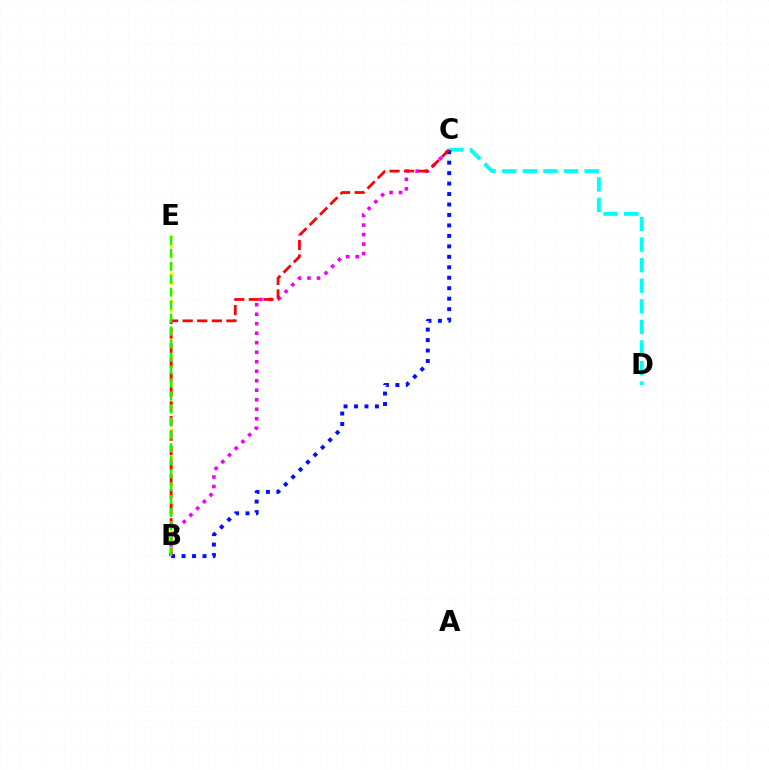{('B', 'E'): [{'color': '#fcf500', 'line_style': 'dotted', 'thickness': 2.5}, {'color': '#08ff00', 'line_style': 'dashed', 'thickness': 1.76}], ('B', 'C'): [{'color': '#ee00ff', 'line_style': 'dotted', 'thickness': 2.58}, {'color': '#0010ff', 'line_style': 'dotted', 'thickness': 2.84}, {'color': '#ff0000', 'line_style': 'dashed', 'thickness': 1.98}], ('C', 'D'): [{'color': '#00fff6', 'line_style': 'dashed', 'thickness': 2.8}]}